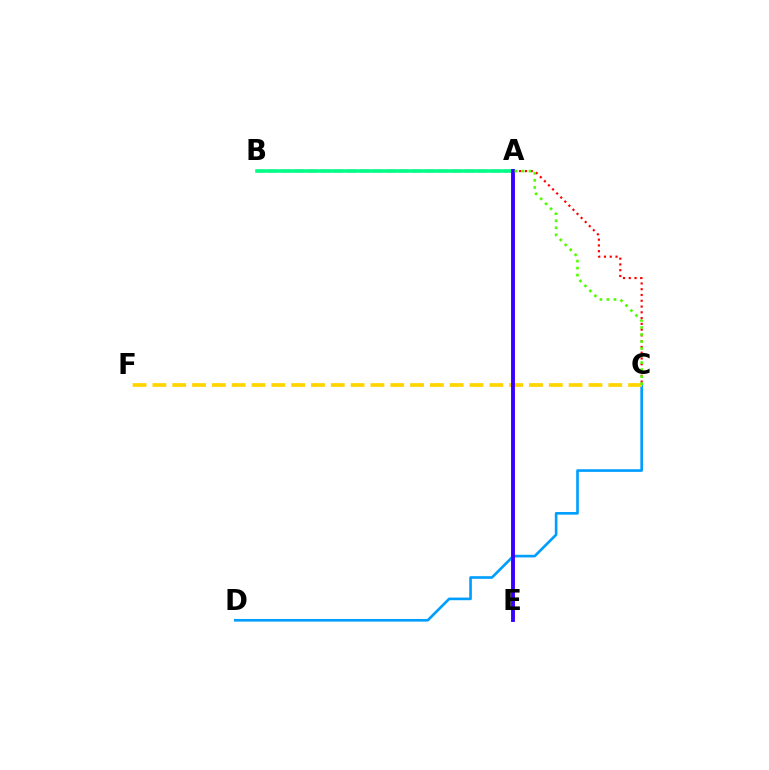{('A', 'B'): [{'color': '#ff00ed', 'line_style': 'dashed', 'thickness': 1.78}, {'color': '#00ff86', 'line_style': 'solid', 'thickness': 2.57}], ('C', 'D'): [{'color': '#009eff', 'line_style': 'solid', 'thickness': 1.9}], ('C', 'F'): [{'color': '#ffd500', 'line_style': 'dashed', 'thickness': 2.69}], ('A', 'C'): [{'color': '#ff0000', 'line_style': 'dotted', 'thickness': 1.57}, {'color': '#4fff00', 'line_style': 'dotted', 'thickness': 1.91}], ('A', 'E'): [{'color': '#3700ff', 'line_style': 'solid', 'thickness': 2.79}]}